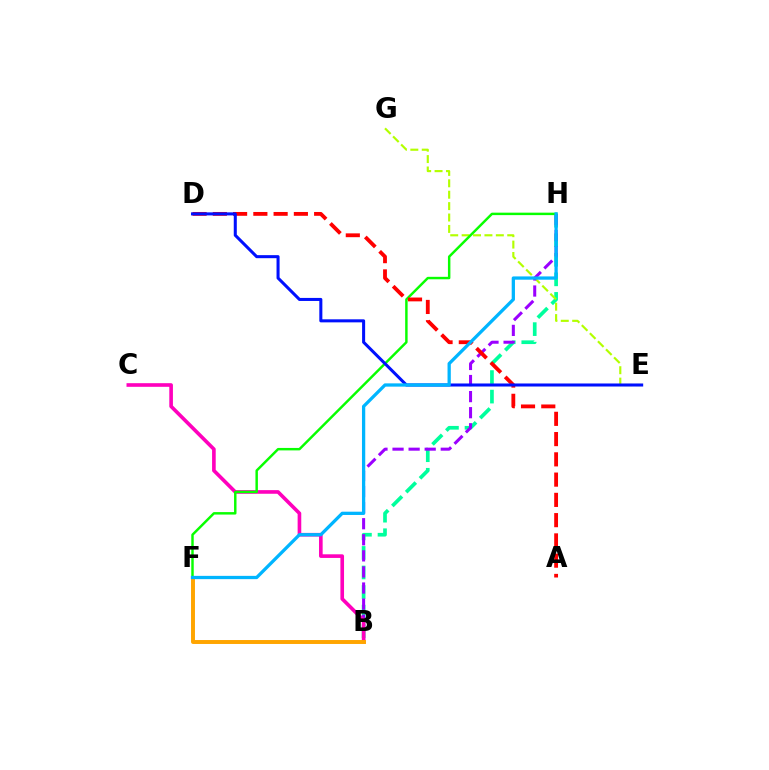{('B', 'H'): [{'color': '#00ff9d', 'line_style': 'dashed', 'thickness': 2.66}, {'color': '#9b00ff', 'line_style': 'dashed', 'thickness': 2.18}], ('E', 'G'): [{'color': '#b3ff00', 'line_style': 'dashed', 'thickness': 1.55}], ('B', 'C'): [{'color': '#ff00bd', 'line_style': 'solid', 'thickness': 2.61}], ('F', 'H'): [{'color': '#08ff00', 'line_style': 'solid', 'thickness': 1.77}, {'color': '#00b5ff', 'line_style': 'solid', 'thickness': 2.36}], ('A', 'D'): [{'color': '#ff0000', 'line_style': 'dashed', 'thickness': 2.75}], ('B', 'F'): [{'color': '#ffa500', 'line_style': 'solid', 'thickness': 2.84}], ('D', 'E'): [{'color': '#0010ff', 'line_style': 'solid', 'thickness': 2.19}]}